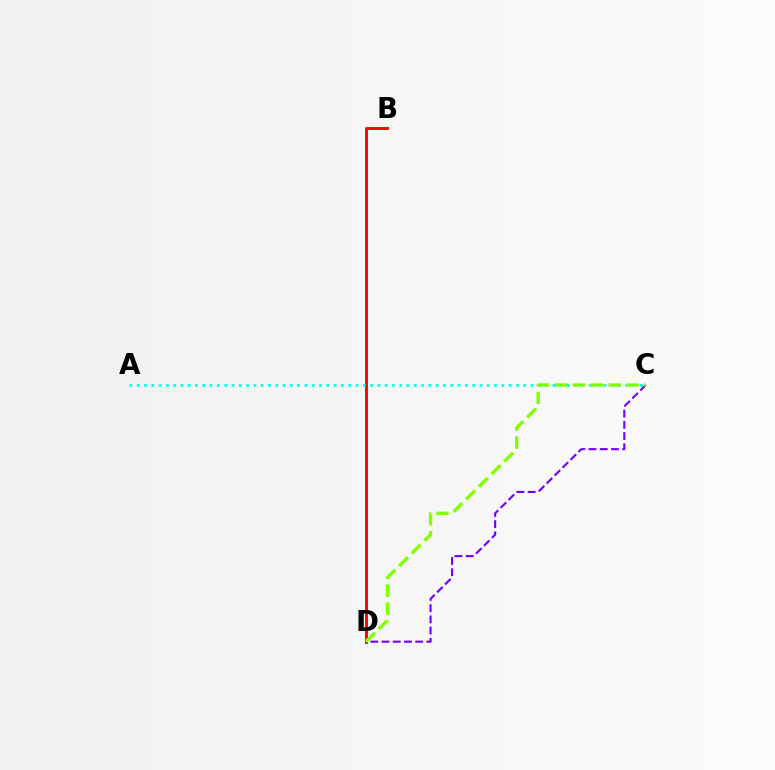{('B', 'D'): [{'color': '#ff0000', 'line_style': 'solid', 'thickness': 2.08}], ('A', 'C'): [{'color': '#00fff6', 'line_style': 'dotted', 'thickness': 1.98}], ('C', 'D'): [{'color': '#7200ff', 'line_style': 'dashed', 'thickness': 1.52}, {'color': '#84ff00', 'line_style': 'dashed', 'thickness': 2.43}]}